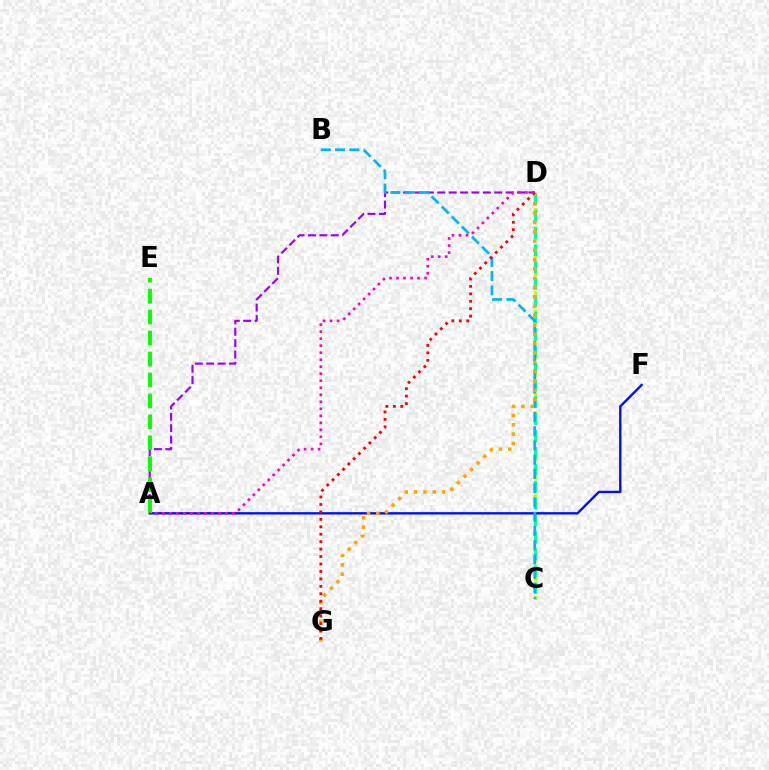{('C', 'D'): [{'color': '#b3ff00', 'line_style': 'dotted', 'thickness': 2.51}, {'color': '#00ff9d', 'line_style': 'dashed', 'thickness': 2.3}], ('A', 'D'): [{'color': '#9b00ff', 'line_style': 'dashed', 'thickness': 1.55}, {'color': '#ff00bd', 'line_style': 'dotted', 'thickness': 1.91}], ('A', 'F'): [{'color': '#0010ff', 'line_style': 'solid', 'thickness': 1.72}], ('B', 'C'): [{'color': '#00b5ff', 'line_style': 'dashed', 'thickness': 1.94}], ('D', 'G'): [{'color': '#ffa500', 'line_style': 'dotted', 'thickness': 2.53}, {'color': '#ff0000', 'line_style': 'dotted', 'thickness': 2.02}], ('A', 'E'): [{'color': '#08ff00', 'line_style': 'dashed', 'thickness': 2.85}]}